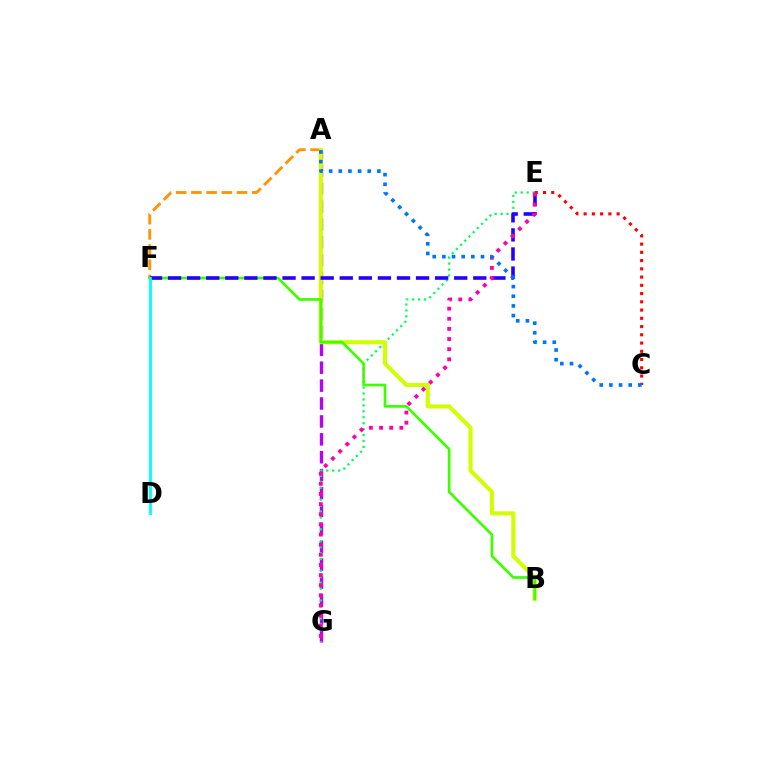{('A', 'G'): [{'color': '#b900ff', 'line_style': 'dashed', 'thickness': 2.43}], ('E', 'G'): [{'color': '#00ff5c', 'line_style': 'dotted', 'thickness': 1.61}, {'color': '#ff00ac', 'line_style': 'dotted', 'thickness': 2.75}], ('A', 'F'): [{'color': '#ff9400', 'line_style': 'dashed', 'thickness': 2.07}], ('A', 'B'): [{'color': '#d1ff00', 'line_style': 'solid', 'thickness': 2.93}], ('B', 'F'): [{'color': '#3dff00', 'line_style': 'solid', 'thickness': 1.93}], ('E', 'F'): [{'color': '#2500ff', 'line_style': 'dashed', 'thickness': 2.59}], ('C', 'E'): [{'color': '#ff0000', 'line_style': 'dotted', 'thickness': 2.24}], ('D', 'F'): [{'color': '#00fff6', 'line_style': 'solid', 'thickness': 2.03}], ('A', 'C'): [{'color': '#0074ff', 'line_style': 'dotted', 'thickness': 2.62}]}